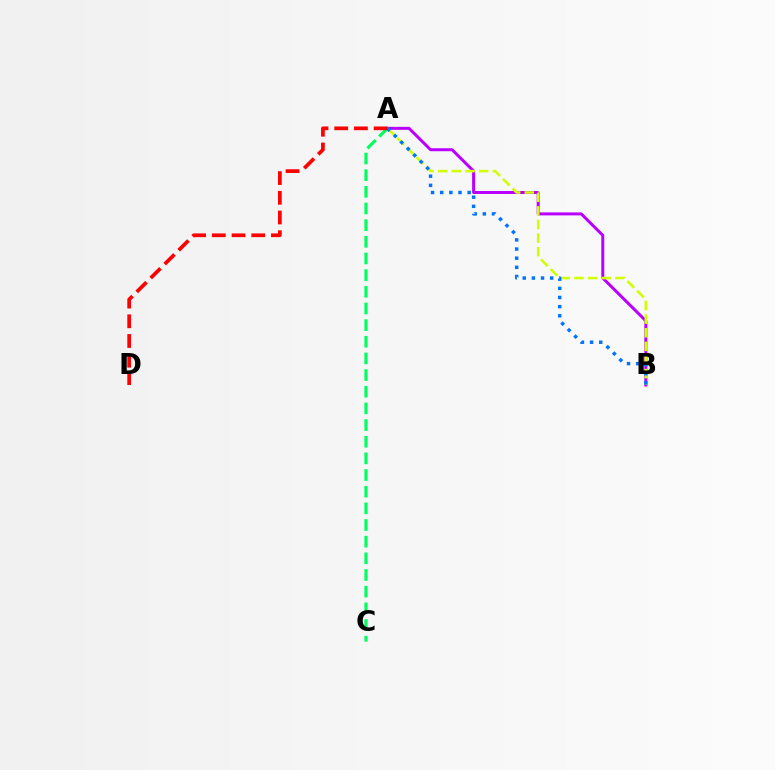{('A', 'B'): [{'color': '#b900ff', 'line_style': 'solid', 'thickness': 2.15}, {'color': '#d1ff00', 'line_style': 'dashed', 'thickness': 1.85}, {'color': '#0074ff', 'line_style': 'dotted', 'thickness': 2.49}], ('A', 'C'): [{'color': '#00ff5c', 'line_style': 'dashed', 'thickness': 2.26}], ('A', 'D'): [{'color': '#ff0000', 'line_style': 'dashed', 'thickness': 2.68}]}